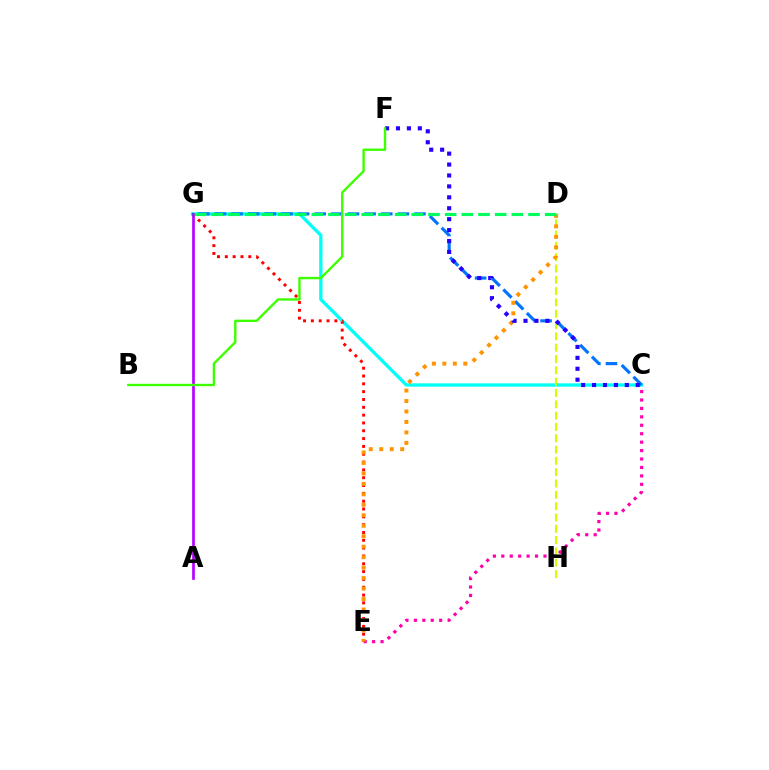{('C', 'G'): [{'color': '#00fff6', 'line_style': 'solid', 'thickness': 2.38}, {'color': '#0074ff', 'line_style': 'dashed', 'thickness': 2.26}], ('D', 'H'): [{'color': '#d1ff00', 'line_style': 'dashed', 'thickness': 1.54}], ('C', 'E'): [{'color': '#ff00ac', 'line_style': 'dotted', 'thickness': 2.29}], ('E', 'G'): [{'color': '#ff0000', 'line_style': 'dotted', 'thickness': 2.13}], ('A', 'G'): [{'color': '#b900ff', 'line_style': 'solid', 'thickness': 1.93}], ('D', 'E'): [{'color': '#ff9400', 'line_style': 'dotted', 'thickness': 2.84}], ('C', 'F'): [{'color': '#2500ff', 'line_style': 'dotted', 'thickness': 2.97}], ('B', 'F'): [{'color': '#3dff00', 'line_style': 'solid', 'thickness': 1.71}], ('D', 'G'): [{'color': '#00ff5c', 'line_style': 'dashed', 'thickness': 2.26}]}